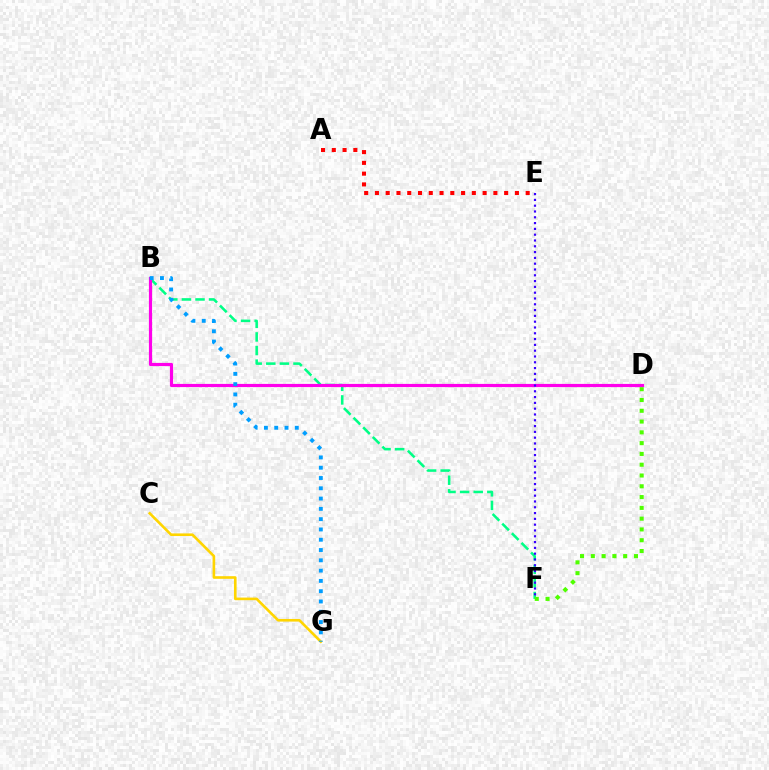{('C', 'G'): [{'color': '#ffd500', 'line_style': 'solid', 'thickness': 1.89}], ('B', 'F'): [{'color': '#00ff86', 'line_style': 'dashed', 'thickness': 1.85}], ('B', 'D'): [{'color': '#ff00ed', 'line_style': 'solid', 'thickness': 2.29}], ('D', 'F'): [{'color': '#4fff00', 'line_style': 'dotted', 'thickness': 2.93}], ('E', 'F'): [{'color': '#3700ff', 'line_style': 'dotted', 'thickness': 1.58}], ('B', 'G'): [{'color': '#009eff', 'line_style': 'dotted', 'thickness': 2.8}], ('A', 'E'): [{'color': '#ff0000', 'line_style': 'dotted', 'thickness': 2.93}]}